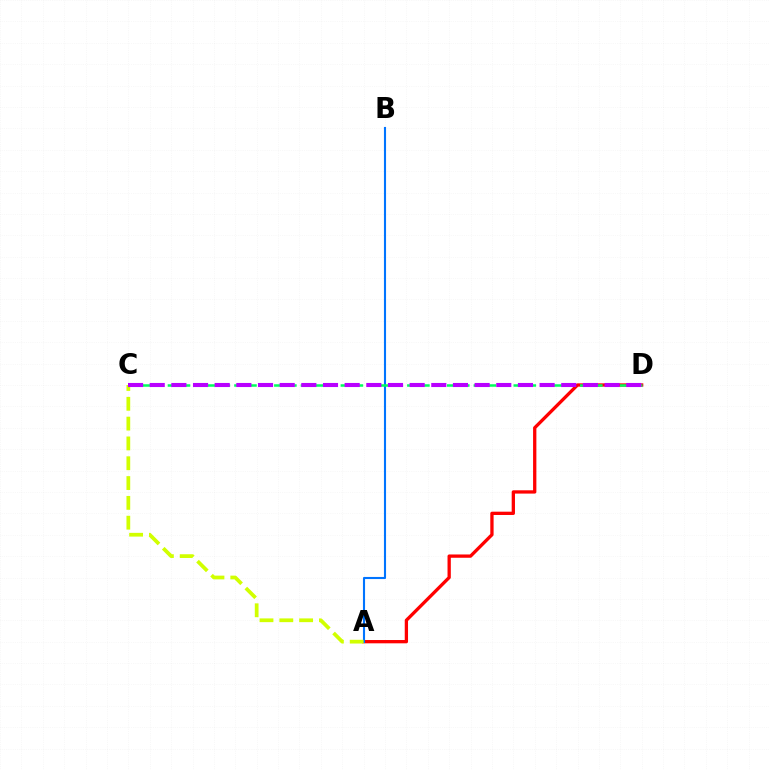{('A', 'D'): [{'color': '#ff0000', 'line_style': 'solid', 'thickness': 2.37}], ('A', 'B'): [{'color': '#0074ff', 'line_style': 'solid', 'thickness': 1.52}], ('C', 'D'): [{'color': '#00ff5c', 'line_style': 'dashed', 'thickness': 1.81}, {'color': '#b900ff', 'line_style': 'dashed', 'thickness': 2.94}], ('A', 'C'): [{'color': '#d1ff00', 'line_style': 'dashed', 'thickness': 2.69}]}